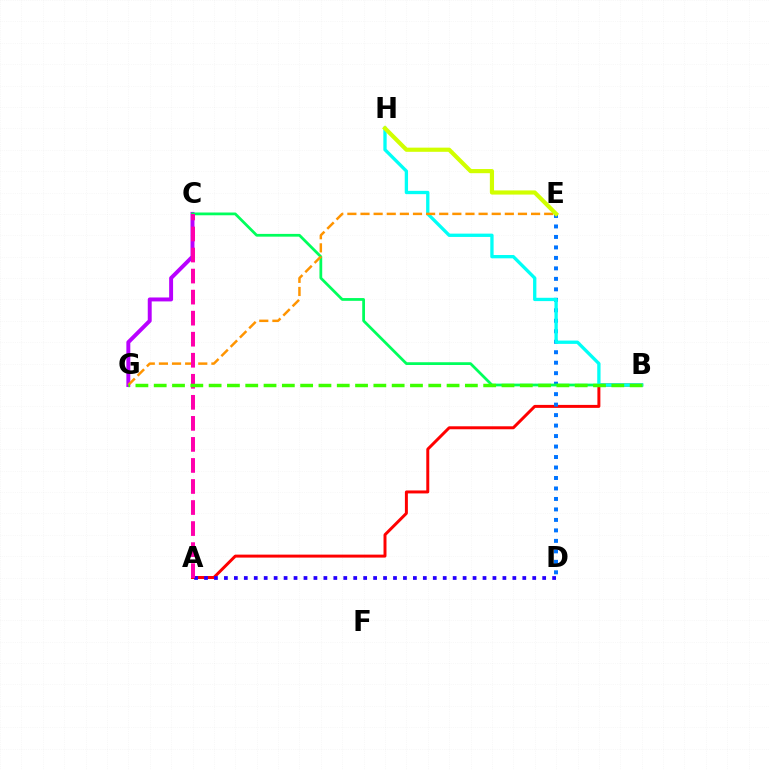{('A', 'B'): [{'color': '#ff0000', 'line_style': 'solid', 'thickness': 2.14}], ('D', 'E'): [{'color': '#0074ff', 'line_style': 'dotted', 'thickness': 2.85}], ('C', 'G'): [{'color': '#b900ff', 'line_style': 'solid', 'thickness': 2.83}], ('B', 'C'): [{'color': '#00ff5c', 'line_style': 'solid', 'thickness': 1.99}], ('B', 'H'): [{'color': '#00fff6', 'line_style': 'solid', 'thickness': 2.39}], ('E', 'G'): [{'color': '#ff9400', 'line_style': 'dashed', 'thickness': 1.78}], ('A', 'D'): [{'color': '#2500ff', 'line_style': 'dotted', 'thickness': 2.7}], ('A', 'C'): [{'color': '#ff00ac', 'line_style': 'dashed', 'thickness': 2.86}], ('B', 'G'): [{'color': '#3dff00', 'line_style': 'dashed', 'thickness': 2.49}], ('E', 'H'): [{'color': '#d1ff00', 'line_style': 'solid', 'thickness': 3.0}]}